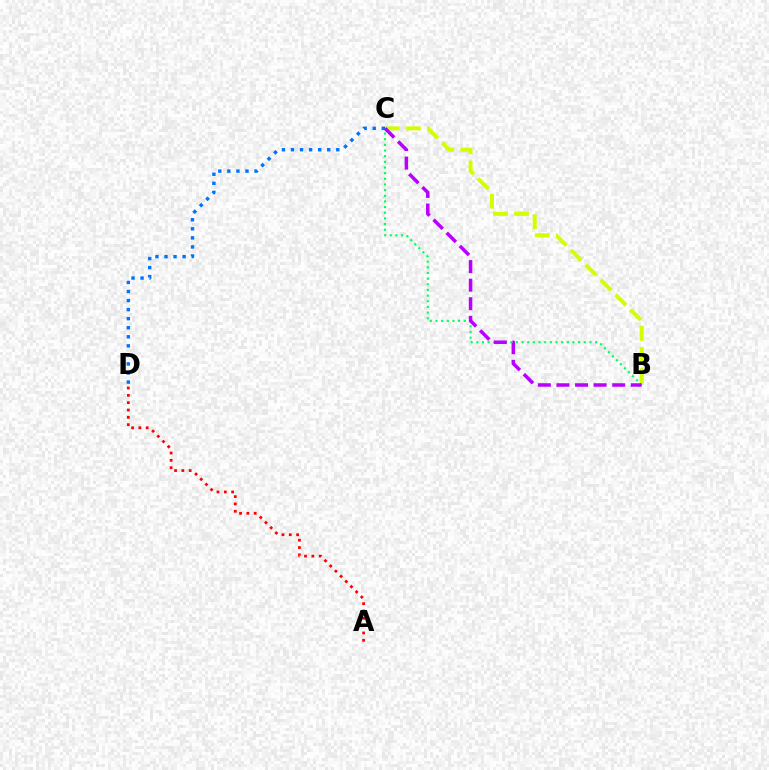{('B', 'C'): [{'color': '#00ff5c', 'line_style': 'dotted', 'thickness': 1.54}, {'color': '#d1ff00', 'line_style': 'dashed', 'thickness': 2.86}, {'color': '#b900ff', 'line_style': 'dashed', 'thickness': 2.52}], ('A', 'D'): [{'color': '#ff0000', 'line_style': 'dotted', 'thickness': 1.99}], ('C', 'D'): [{'color': '#0074ff', 'line_style': 'dotted', 'thickness': 2.46}]}